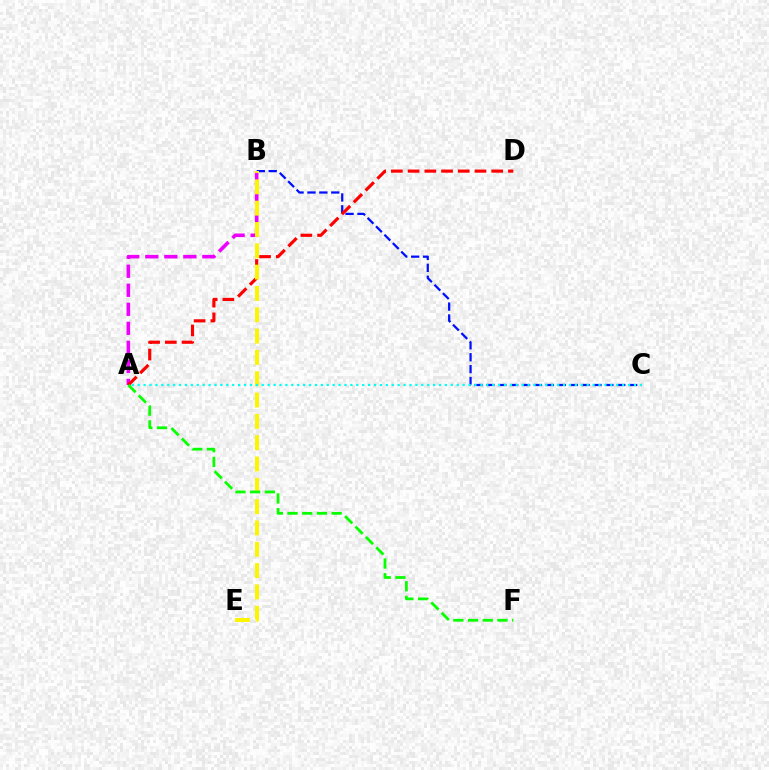{('A', 'B'): [{'color': '#ee00ff', 'line_style': 'dashed', 'thickness': 2.58}], ('B', 'C'): [{'color': '#0010ff', 'line_style': 'dashed', 'thickness': 1.62}], ('A', 'D'): [{'color': '#ff0000', 'line_style': 'dashed', 'thickness': 2.27}], ('B', 'E'): [{'color': '#fcf500', 'line_style': 'dashed', 'thickness': 2.9}], ('A', 'C'): [{'color': '#00fff6', 'line_style': 'dotted', 'thickness': 1.61}], ('A', 'F'): [{'color': '#08ff00', 'line_style': 'dashed', 'thickness': 2.0}]}